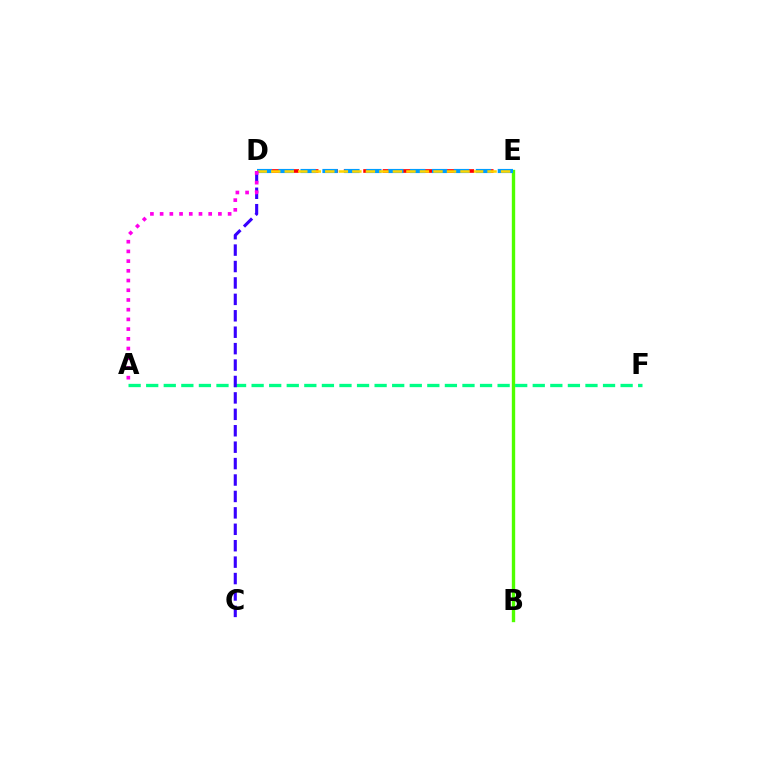{('B', 'E'): [{'color': '#4fff00', 'line_style': 'solid', 'thickness': 2.42}], ('D', 'E'): [{'color': '#ff0000', 'line_style': 'dashed', 'thickness': 2.64}, {'color': '#009eff', 'line_style': 'dashed', 'thickness': 2.98}, {'color': '#ffd500', 'line_style': 'dashed', 'thickness': 1.84}], ('A', 'F'): [{'color': '#00ff86', 'line_style': 'dashed', 'thickness': 2.39}], ('C', 'D'): [{'color': '#3700ff', 'line_style': 'dashed', 'thickness': 2.23}], ('A', 'D'): [{'color': '#ff00ed', 'line_style': 'dotted', 'thickness': 2.64}]}